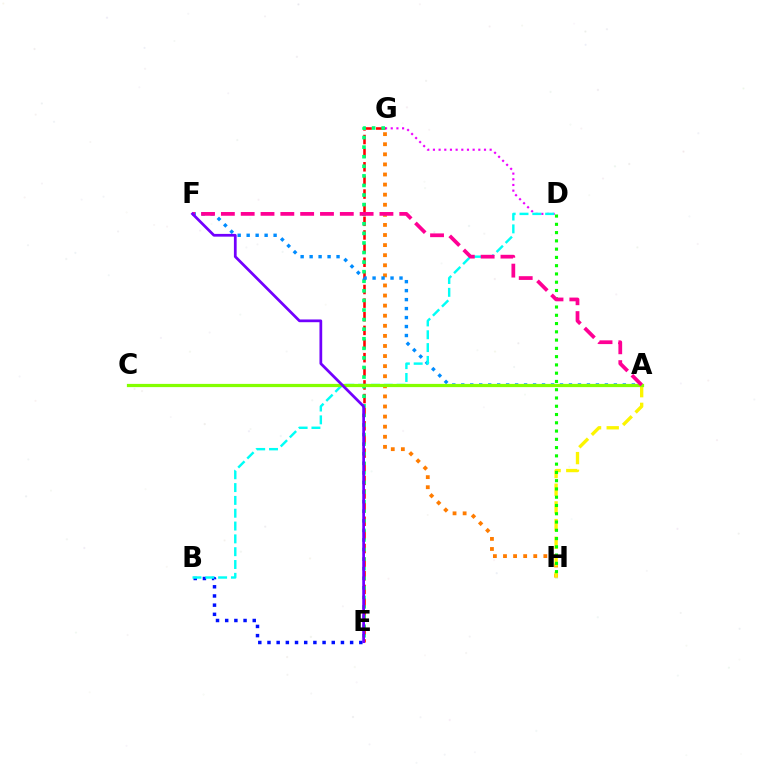{('G', 'H'): [{'color': '#ff7c00', 'line_style': 'dotted', 'thickness': 2.74}], ('D', 'G'): [{'color': '#ee00ff', 'line_style': 'dotted', 'thickness': 1.54}], ('A', 'H'): [{'color': '#fcf500', 'line_style': 'dashed', 'thickness': 2.4}], ('E', 'G'): [{'color': '#ff0000', 'line_style': 'dashed', 'thickness': 1.85}, {'color': '#00ff74', 'line_style': 'dotted', 'thickness': 2.6}], ('B', 'E'): [{'color': '#0010ff', 'line_style': 'dotted', 'thickness': 2.5}], ('D', 'H'): [{'color': '#08ff00', 'line_style': 'dotted', 'thickness': 2.25}], ('A', 'F'): [{'color': '#008cff', 'line_style': 'dotted', 'thickness': 2.44}, {'color': '#ff0094', 'line_style': 'dashed', 'thickness': 2.69}], ('B', 'D'): [{'color': '#00fff6', 'line_style': 'dashed', 'thickness': 1.74}], ('A', 'C'): [{'color': '#84ff00', 'line_style': 'solid', 'thickness': 2.32}], ('E', 'F'): [{'color': '#7200ff', 'line_style': 'solid', 'thickness': 1.97}]}